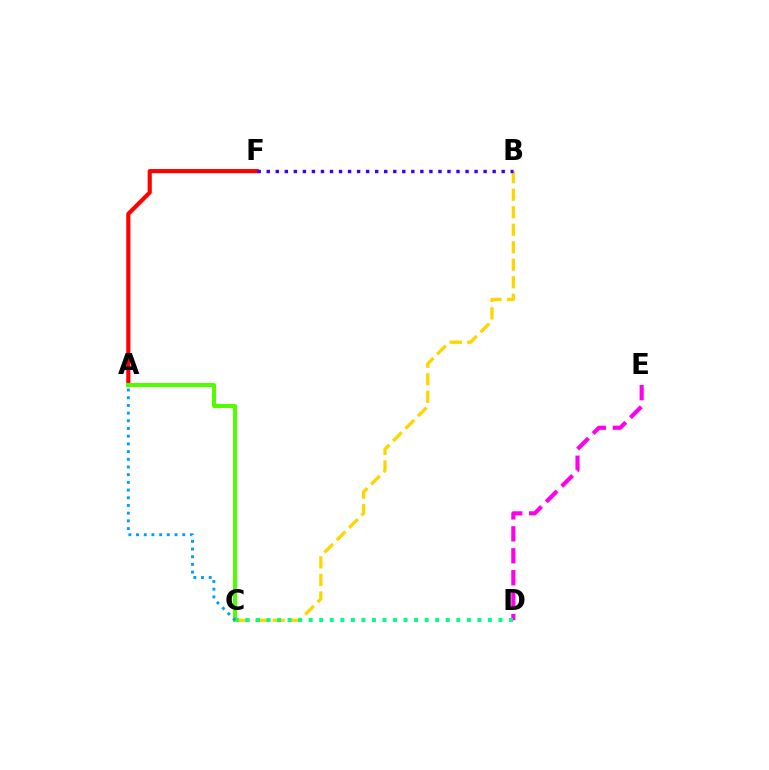{('B', 'C'): [{'color': '#ffd500', 'line_style': 'dashed', 'thickness': 2.38}], ('D', 'E'): [{'color': '#ff00ed', 'line_style': 'dashed', 'thickness': 2.98}], ('A', 'F'): [{'color': '#ff0000', 'line_style': 'solid', 'thickness': 2.98}], ('B', 'F'): [{'color': '#3700ff', 'line_style': 'dotted', 'thickness': 2.46}], ('C', 'D'): [{'color': '#00ff86', 'line_style': 'dotted', 'thickness': 2.86}], ('A', 'C'): [{'color': '#4fff00', 'line_style': 'solid', 'thickness': 2.9}, {'color': '#009eff', 'line_style': 'dotted', 'thickness': 2.09}]}